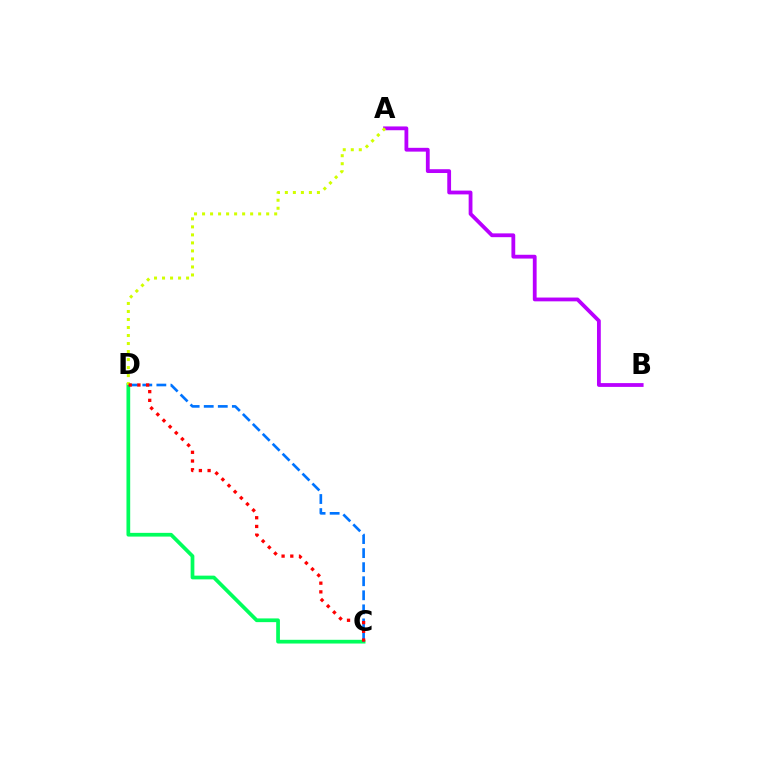{('C', 'D'): [{'color': '#00ff5c', 'line_style': 'solid', 'thickness': 2.68}, {'color': '#0074ff', 'line_style': 'dashed', 'thickness': 1.91}, {'color': '#ff0000', 'line_style': 'dotted', 'thickness': 2.37}], ('A', 'B'): [{'color': '#b900ff', 'line_style': 'solid', 'thickness': 2.73}], ('A', 'D'): [{'color': '#d1ff00', 'line_style': 'dotted', 'thickness': 2.18}]}